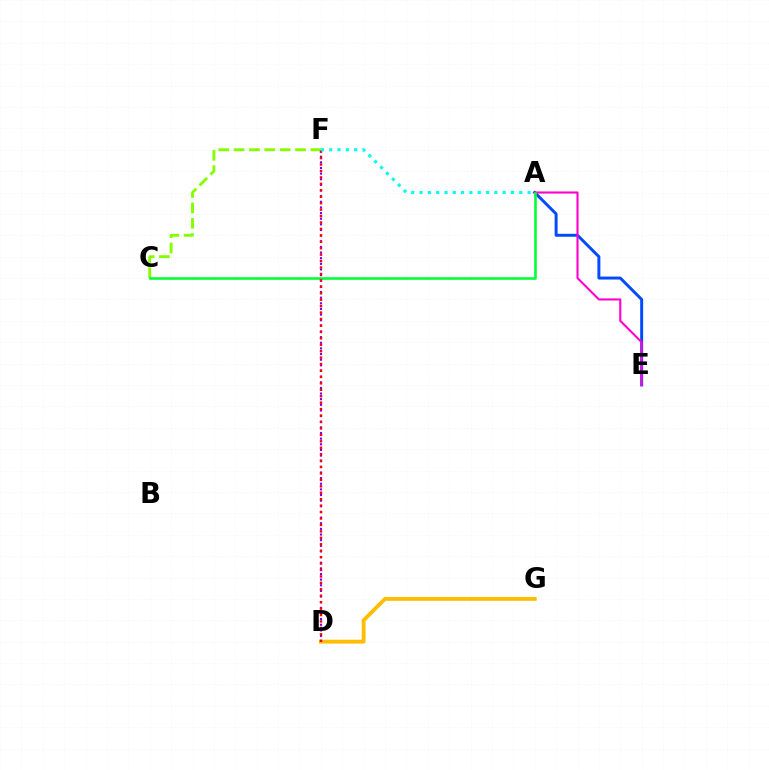{('D', 'G'): [{'color': '#ffbd00', 'line_style': 'solid', 'thickness': 2.77}], ('A', 'E'): [{'color': '#004bff', 'line_style': 'solid', 'thickness': 2.13}, {'color': '#ff00cf', 'line_style': 'solid', 'thickness': 1.52}], ('D', 'F'): [{'color': '#7200ff', 'line_style': 'dotted', 'thickness': 1.53}, {'color': '#ff0000', 'line_style': 'dotted', 'thickness': 1.75}], ('C', 'F'): [{'color': '#84ff00', 'line_style': 'dashed', 'thickness': 2.09}], ('A', 'C'): [{'color': '#00ff39', 'line_style': 'solid', 'thickness': 1.86}], ('A', 'F'): [{'color': '#00fff6', 'line_style': 'dotted', 'thickness': 2.26}]}